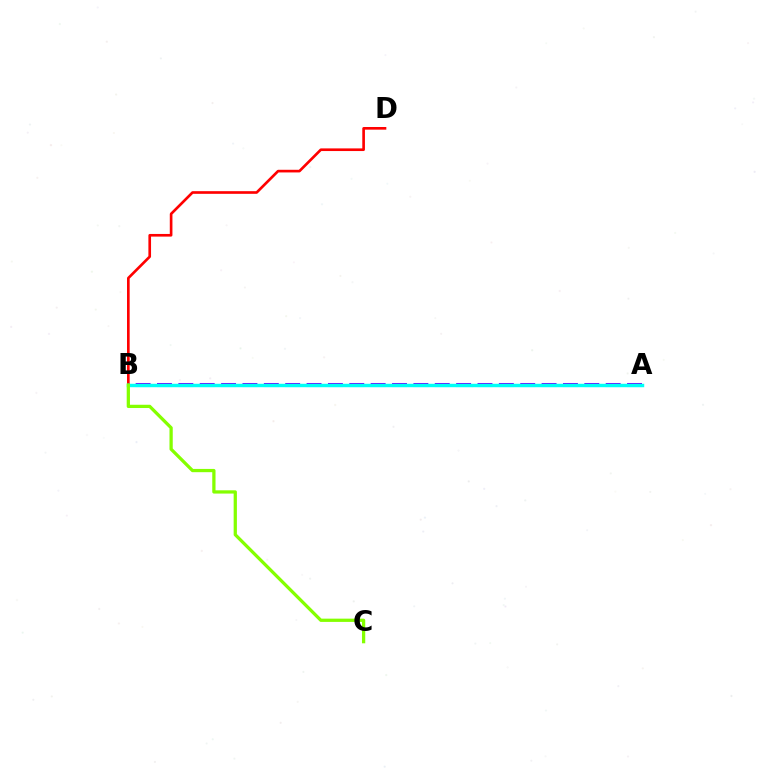{('B', 'D'): [{'color': '#ff0000', 'line_style': 'solid', 'thickness': 1.91}], ('A', 'B'): [{'color': '#7200ff', 'line_style': 'dashed', 'thickness': 2.9}, {'color': '#00fff6', 'line_style': 'solid', 'thickness': 2.47}], ('B', 'C'): [{'color': '#84ff00', 'line_style': 'solid', 'thickness': 2.35}]}